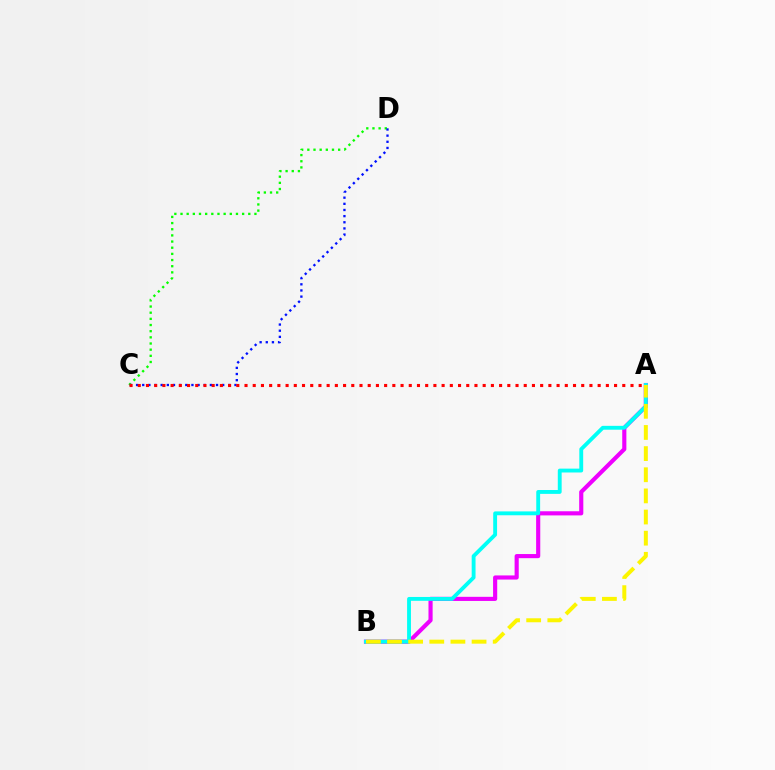{('C', 'D'): [{'color': '#08ff00', 'line_style': 'dotted', 'thickness': 1.67}, {'color': '#0010ff', 'line_style': 'dotted', 'thickness': 1.67}], ('A', 'B'): [{'color': '#ee00ff', 'line_style': 'solid', 'thickness': 2.97}, {'color': '#00fff6', 'line_style': 'solid', 'thickness': 2.78}, {'color': '#fcf500', 'line_style': 'dashed', 'thickness': 2.87}], ('A', 'C'): [{'color': '#ff0000', 'line_style': 'dotted', 'thickness': 2.23}]}